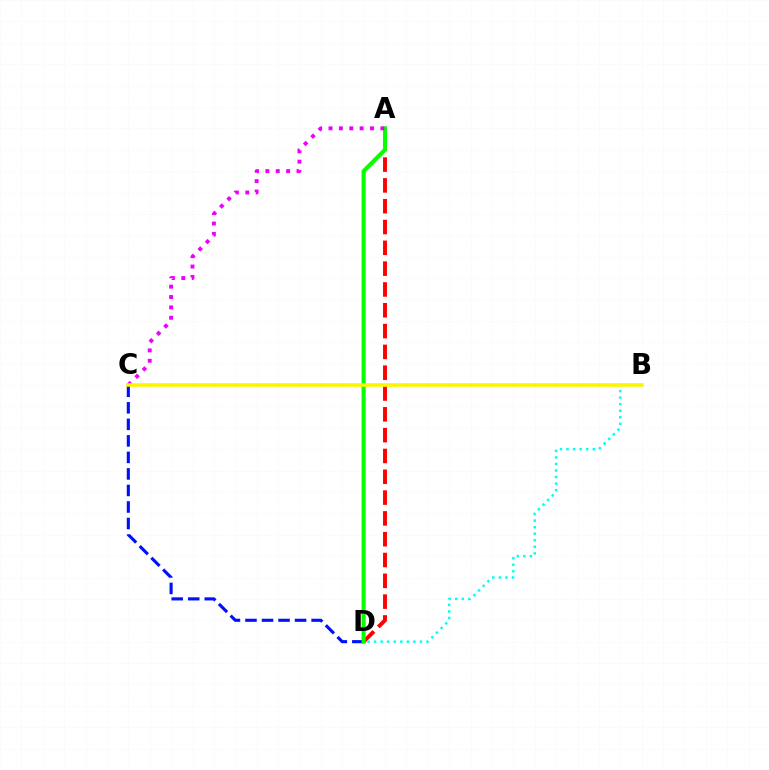{('C', 'D'): [{'color': '#0010ff', 'line_style': 'dashed', 'thickness': 2.25}], ('A', 'D'): [{'color': '#ff0000', 'line_style': 'dashed', 'thickness': 2.83}, {'color': '#08ff00', 'line_style': 'solid', 'thickness': 2.95}], ('A', 'C'): [{'color': '#ee00ff', 'line_style': 'dotted', 'thickness': 2.82}], ('B', 'D'): [{'color': '#00fff6', 'line_style': 'dotted', 'thickness': 1.78}], ('B', 'C'): [{'color': '#fcf500', 'line_style': 'solid', 'thickness': 2.56}]}